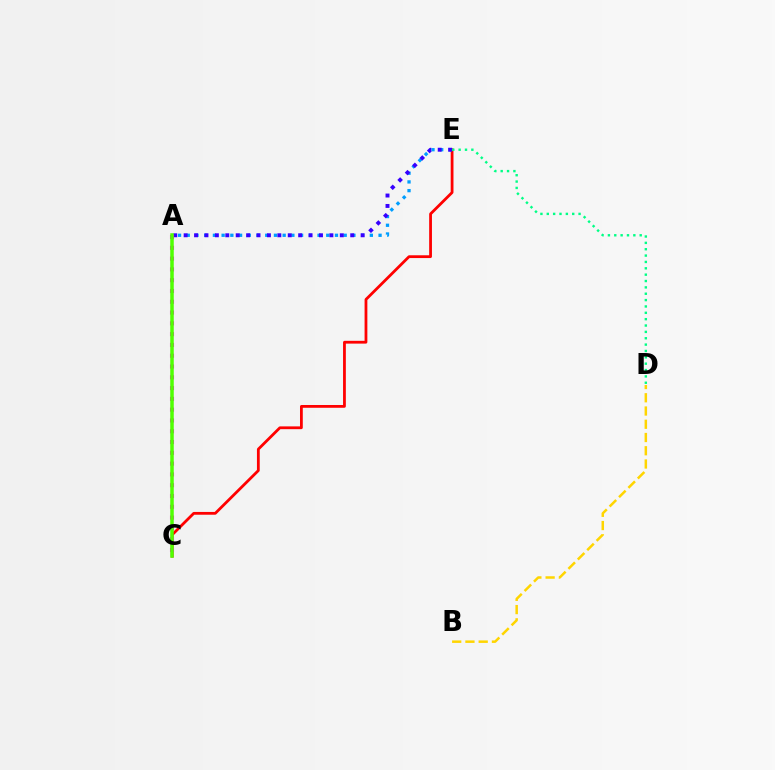{('C', 'E'): [{'color': '#ff0000', 'line_style': 'solid', 'thickness': 2.01}], ('A', 'E'): [{'color': '#009eff', 'line_style': 'dotted', 'thickness': 2.37}, {'color': '#3700ff', 'line_style': 'dotted', 'thickness': 2.83}], ('A', 'C'): [{'color': '#ff00ed', 'line_style': 'dotted', 'thickness': 2.93}, {'color': '#4fff00', 'line_style': 'solid', 'thickness': 2.53}], ('B', 'D'): [{'color': '#ffd500', 'line_style': 'dashed', 'thickness': 1.8}], ('D', 'E'): [{'color': '#00ff86', 'line_style': 'dotted', 'thickness': 1.73}]}